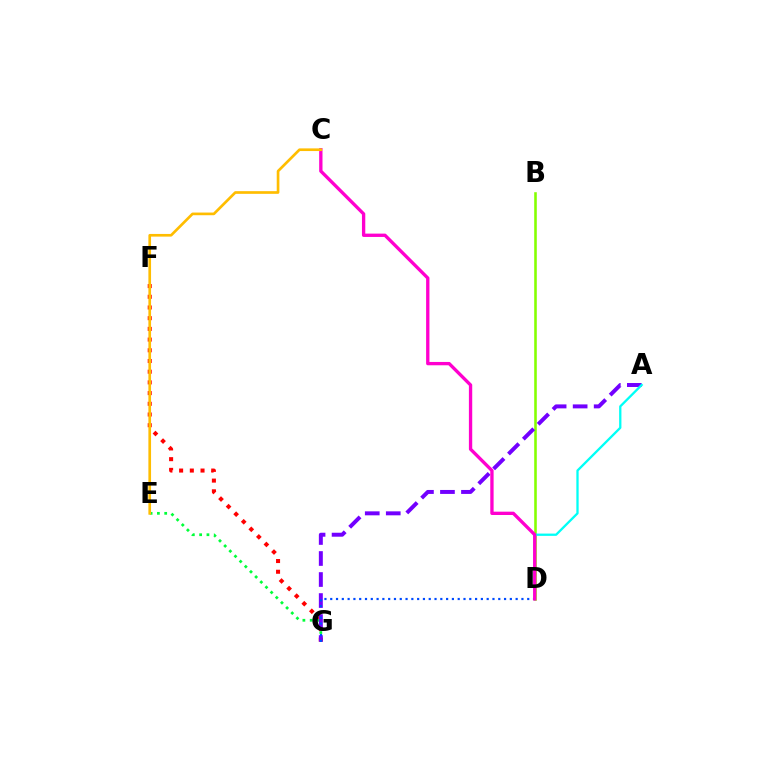{('F', 'G'): [{'color': '#ff0000', 'line_style': 'dotted', 'thickness': 2.91}], ('B', 'D'): [{'color': '#84ff00', 'line_style': 'solid', 'thickness': 1.85}], ('E', 'G'): [{'color': '#00ff39', 'line_style': 'dotted', 'thickness': 1.98}], ('A', 'G'): [{'color': '#7200ff', 'line_style': 'dashed', 'thickness': 2.86}], ('D', 'G'): [{'color': '#004bff', 'line_style': 'dotted', 'thickness': 1.57}], ('A', 'D'): [{'color': '#00fff6', 'line_style': 'solid', 'thickness': 1.66}], ('C', 'D'): [{'color': '#ff00cf', 'line_style': 'solid', 'thickness': 2.39}], ('C', 'E'): [{'color': '#ffbd00', 'line_style': 'solid', 'thickness': 1.92}]}